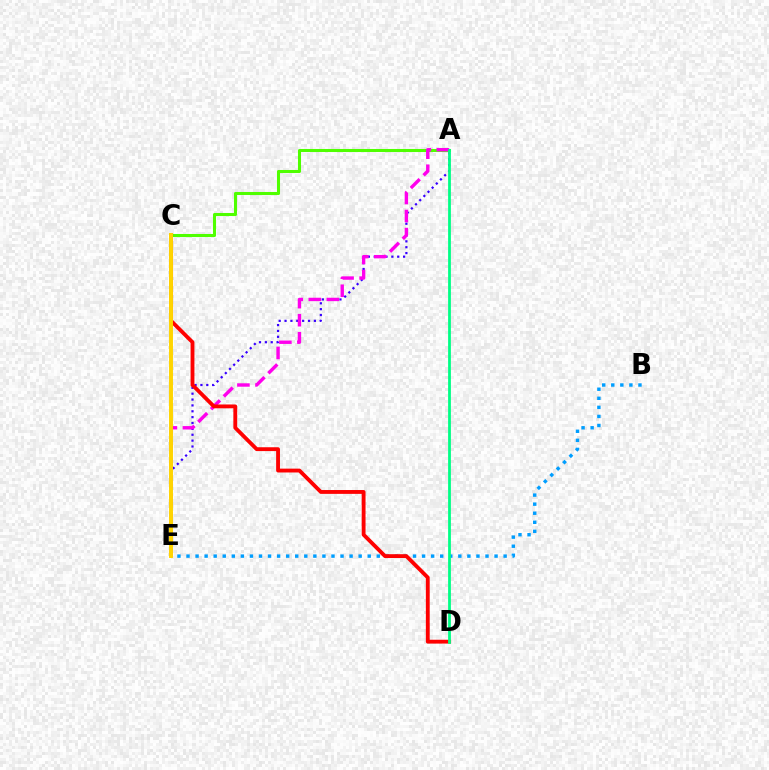{('A', 'C'): [{'color': '#4fff00', 'line_style': 'solid', 'thickness': 2.19}], ('B', 'E'): [{'color': '#009eff', 'line_style': 'dotted', 'thickness': 2.46}], ('A', 'E'): [{'color': '#3700ff', 'line_style': 'dotted', 'thickness': 1.59}, {'color': '#ff00ed', 'line_style': 'dashed', 'thickness': 2.45}], ('C', 'D'): [{'color': '#ff0000', 'line_style': 'solid', 'thickness': 2.77}], ('C', 'E'): [{'color': '#ffd500', 'line_style': 'solid', 'thickness': 2.84}], ('A', 'D'): [{'color': '#00ff86', 'line_style': 'solid', 'thickness': 2.01}]}